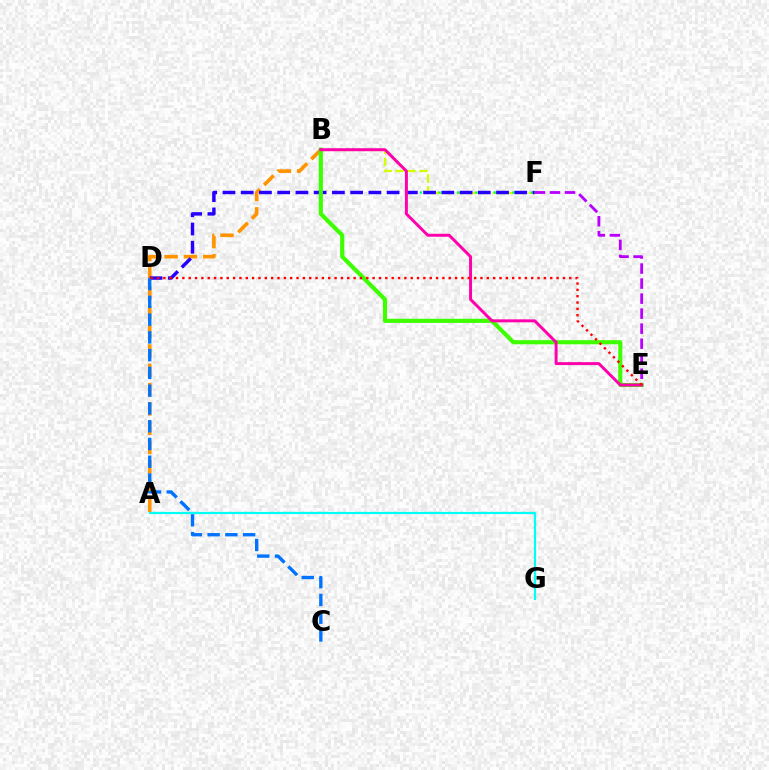{('E', 'F'): [{'color': '#b900ff', 'line_style': 'dashed', 'thickness': 2.04}], ('B', 'F'): [{'color': '#d1ff00', 'line_style': 'dashed', 'thickness': 1.62}, {'color': '#00ff5c', 'line_style': 'dotted', 'thickness': 1.67}], ('A', 'B'): [{'color': '#ff9400', 'line_style': 'dashed', 'thickness': 2.62}], ('D', 'F'): [{'color': '#2500ff', 'line_style': 'dashed', 'thickness': 2.48}], ('C', 'D'): [{'color': '#0074ff', 'line_style': 'dashed', 'thickness': 2.41}], ('B', 'E'): [{'color': '#3dff00', 'line_style': 'solid', 'thickness': 2.97}, {'color': '#ff00ac', 'line_style': 'solid', 'thickness': 2.13}], ('A', 'G'): [{'color': '#00fff6', 'line_style': 'solid', 'thickness': 1.6}], ('D', 'E'): [{'color': '#ff0000', 'line_style': 'dotted', 'thickness': 1.72}]}